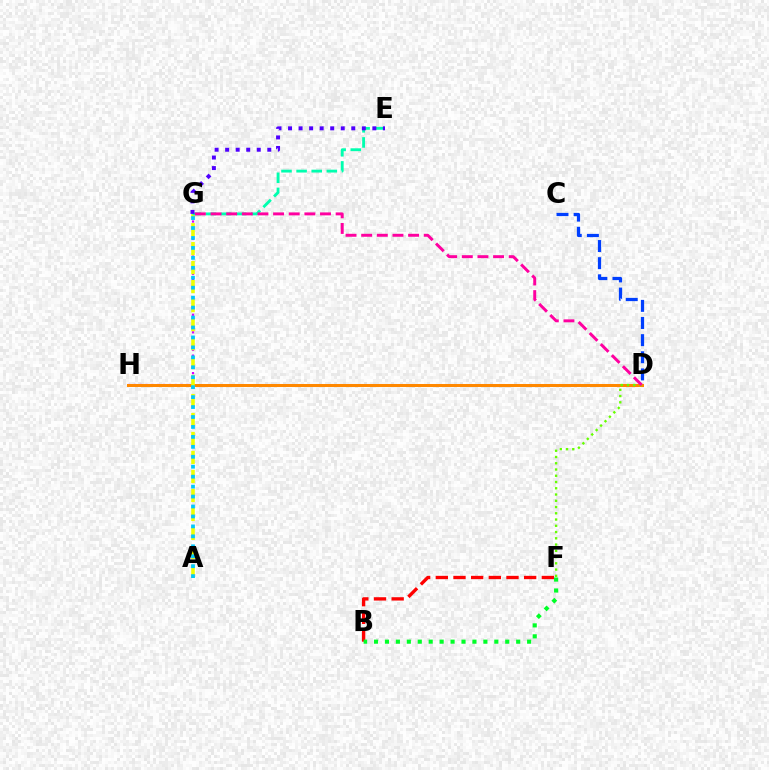{('B', 'F'): [{'color': '#ff0000', 'line_style': 'dashed', 'thickness': 2.4}, {'color': '#00ff27', 'line_style': 'dotted', 'thickness': 2.97}], ('G', 'H'): [{'color': '#d600ff', 'line_style': 'dotted', 'thickness': 1.58}], ('C', 'D'): [{'color': '#003fff', 'line_style': 'dashed', 'thickness': 2.33}], ('D', 'H'): [{'color': '#ff8800', 'line_style': 'solid', 'thickness': 2.17}], ('A', 'G'): [{'color': '#eeff00', 'line_style': 'dashed', 'thickness': 2.58}, {'color': '#00c7ff', 'line_style': 'dotted', 'thickness': 2.7}], ('E', 'G'): [{'color': '#00ffaf', 'line_style': 'dashed', 'thickness': 2.05}, {'color': '#4f00ff', 'line_style': 'dotted', 'thickness': 2.86}], ('D', 'F'): [{'color': '#66ff00', 'line_style': 'dotted', 'thickness': 1.7}], ('D', 'G'): [{'color': '#ff00a0', 'line_style': 'dashed', 'thickness': 2.12}]}